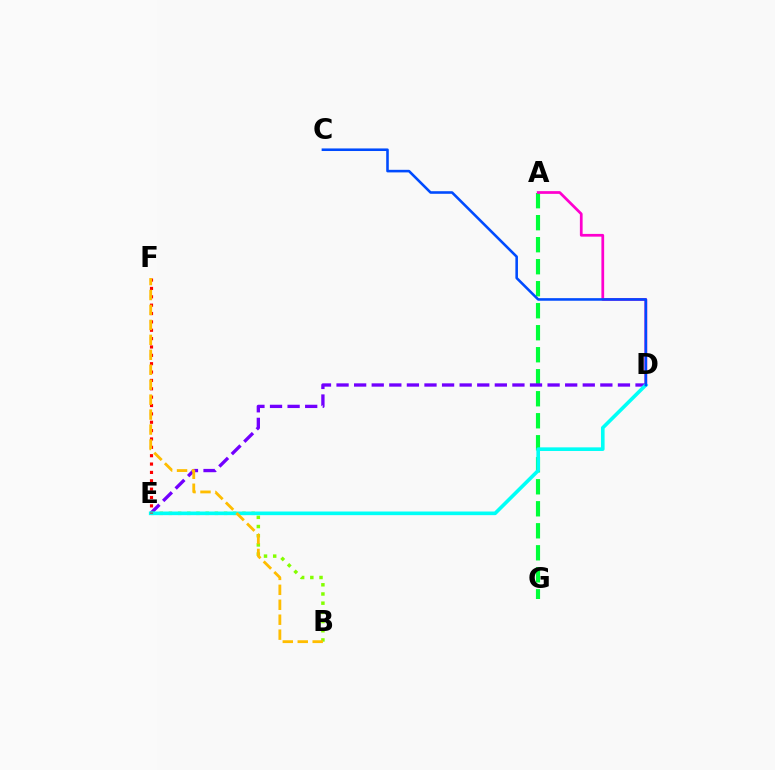{('A', 'G'): [{'color': '#00ff39', 'line_style': 'dashed', 'thickness': 2.99}], ('A', 'D'): [{'color': '#ff00cf', 'line_style': 'solid', 'thickness': 1.97}], ('D', 'E'): [{'color': '#7200ff', 'line_style': 'dashed', 'thickness': 2.39}, {'color': '#00fff6', 'line_style': 'solid', 'thickness': 2.61}], ('B', 'E'): [{'color': '#84ff00', 'line_style': 'dotted', 'thickness': 2.5}], ('E', 'F'): [{'color': '#ff0000', 'line_style': 'dotted', 'thickness': 2.27}], ('B', 'F'): [{'color': '#ffbd00', 'line_style': 'dashed', 'thickness': 2.03}], ('C', 'D'): [{'color': '#004bff', 'line_style': 'solid', 'thickness': 1.86}]}